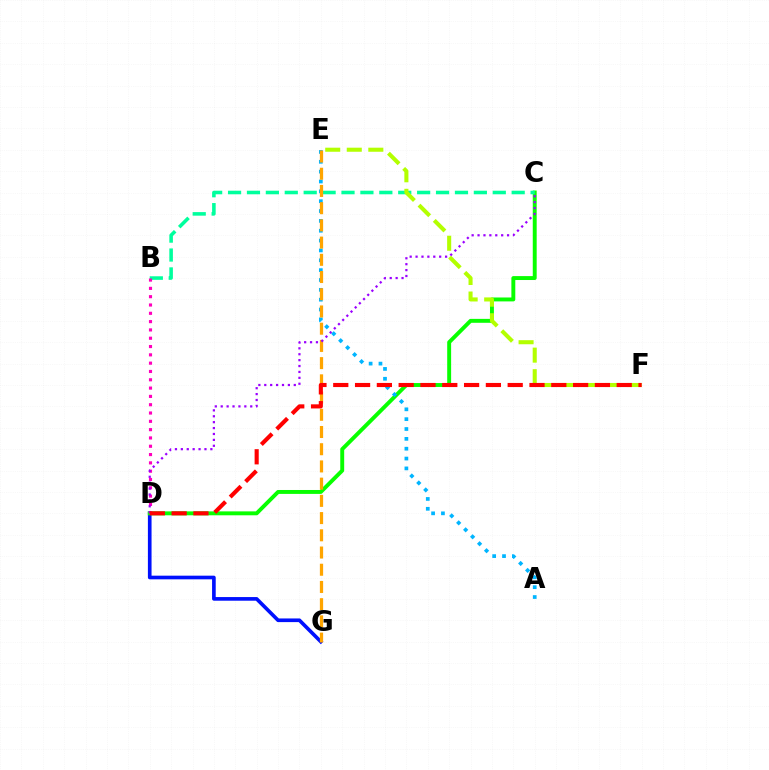{('D', 'G'): [{'color': '#0010ff', 'line_style': 'solid', 'thickness': 2.63}], ('C', 'D'): [{'color': '#08ff00', 'line_style': 'solid', 'thickness': 2.82}, {'color': '#9b00ff', 'line_style': 'dotted', 'thickness': 1.6}], ('B', 'C'): [{'color': '#00ff9d', 'line_style': 'dashed', 'thickness': 2.57}], ('A', 'E'): [{'color': '#00b5ff', 'line_style': 'dotted', 'thickness': 2.68}], ('E', 'F'): [{'color': '#b3ff00', 'line_style': 'dashed', 'thickness': 2.93}], ('E', 'G'): [{'color': '#ffa500', 'line_style': 'dashed', 'thickness': 2.34}], ('B', 'D'): [{'color': '#ff00bd', 'line_style': 'dotted', 'thickness': 2.26}], ('D', 'F'): [{'color': '#ff0000', 'line_style': 'dashed', 'thickness': 2.96}]}